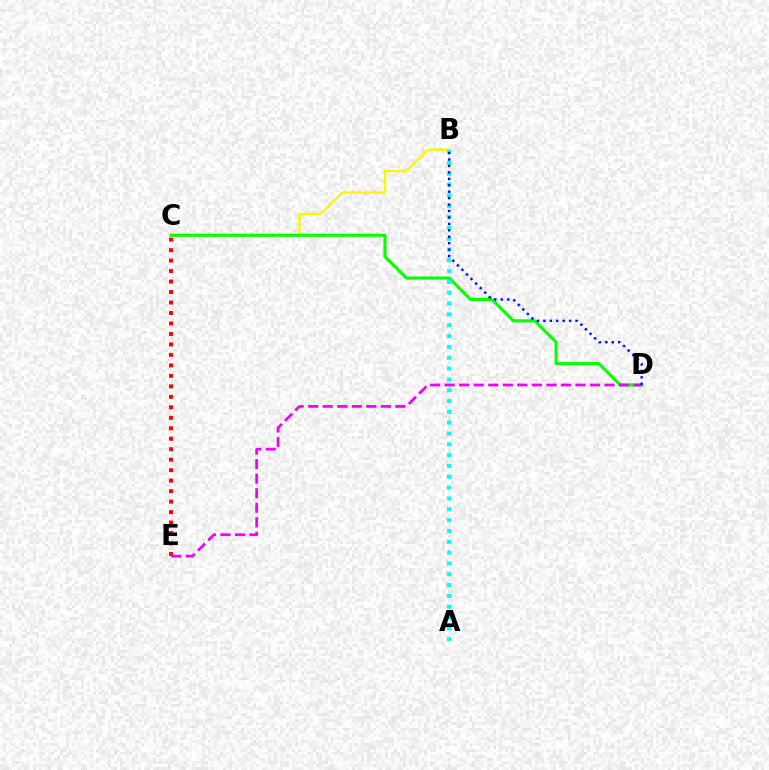{('B', 'C'): [{'color': '#fcf500', 'line_style': 'solid', 'thickness': 1.7}], ('C', 'D'): [{'color': '#08ff00', 'line_style': 'solid', 'thickness': 2.25}], ('C', 'E'): [{'color': '#ff0000', 'line_style': 'dotted', 'thickness': 2.85}], ('A', 'B'): [{'color': '#00fff6', 'line_style': 'dotted', 'thickness': 2.94}], ('D', 'E'): [{'color': '#ee00ff', 'line_style': 'dashed', 'thickness': 1.97}], ('B', 'D'): [{'color': '#0010ff', 'line_style': 'dotted', 'thickness': 1.75}]}